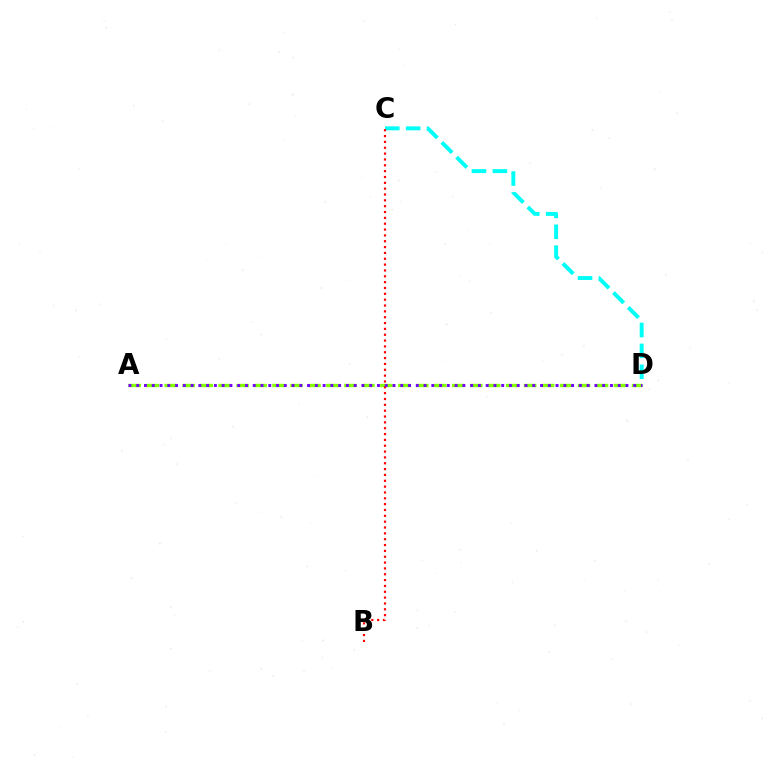{('A', 'D'): [{'color': '#84ff00', 'line_style': 'dashed', 'thickness': 2.44}, {'color': '#7200ff', 'line_style': 'dotted', 'thickness': 2.11}], ('C', 'D'): [{'color': '#00fff6', 'line_style': 'dashed', 'thickness': 2.84}], ('B', 'C'): [{'color': '#ff0000', 'line_style': 'dotted', 'thickness': 1.59}]}